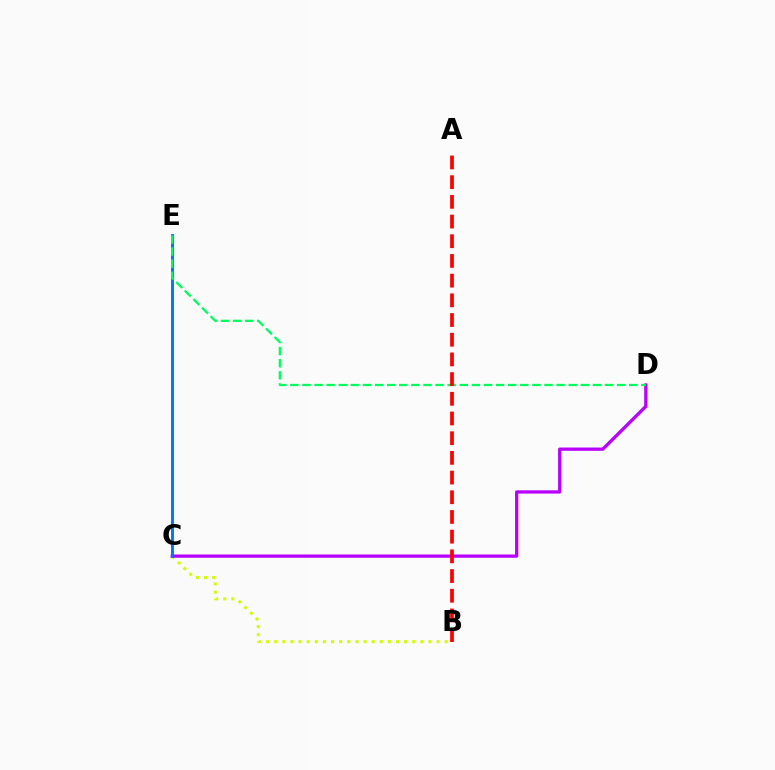{('B', 'C'): [{'color': '#d1ff00', 'line_style': 'dotted', 'thickness': 2.21}], ('C', 'D'): [{'color': '#b900ff', 'line_style': 'solid', 'thickness': 2.37}], ('C', 'E'): [{'color': '#0074ff', 'line_style': 'solid', 'thickness': 2.1}], ('D', 'E'): [{'color': '#00ff5c', 'line_style': 'dashed', 'thickness': 1.64}], ('A', 'B'): [{'color': '#ff0000', 'line_style': 'dashed', 'thickness': 2.68}]}